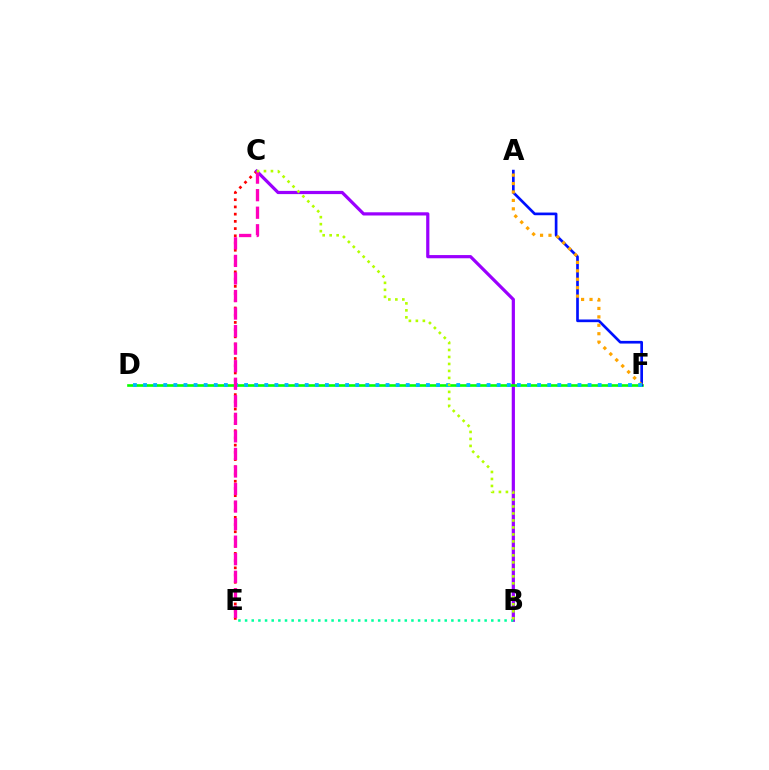{('C', 'E'): [{'color': '#ff0000', 'line_style': 'dotted', 'thickness': 1.96}, {'color': '#ff00bd', 'line_style': 'dashed', 'thickness': 2.38}], ('B', 'C'): [{'color': '#9b00ff', 'line_style': 'solid', 'thickness': 2.31}, {'color': '#b3ff00', 'line_style': 'dotted', 'thickness': 1.9}], ('D', 'F'): [{'color': '#08ff00', 'line_style': 'solid', 'thickness': 1.9}, {'color': '#00b5ff', 'line_style': 'dotted', 'thickness': 2.74}], ('B', 'E'): [{'color': '#00ff9d', 'line_style': 'dotted', 'thickness': 1.81}], ('A', 'F'): [{'color': '#0010ff', 'line_style': 'solid', 'thickness': 1.93}, {'color': '#ffa500', 'line_style': 'dotted', 'thickness': 2.29}]}